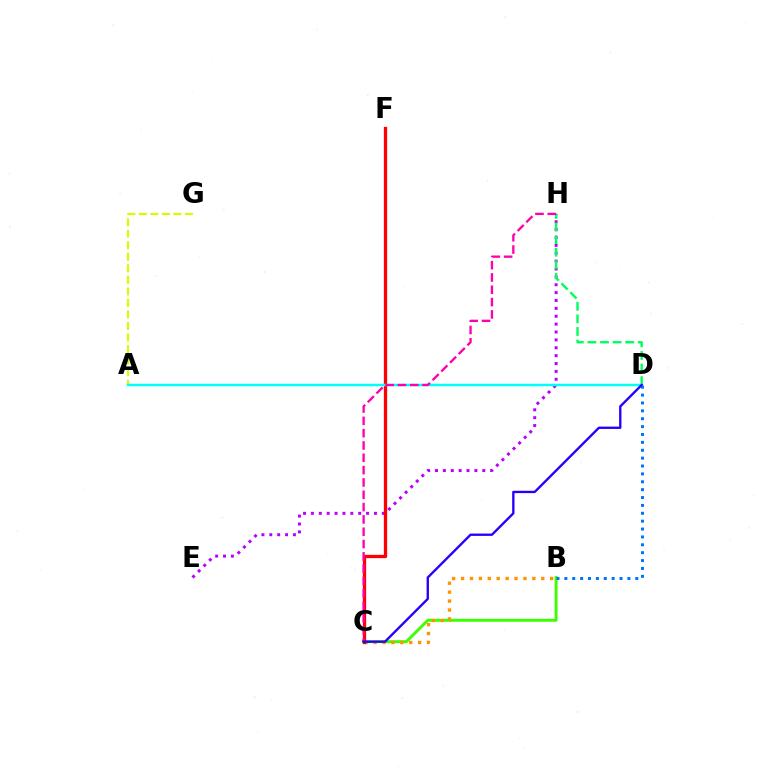{('E', 'H'): [{'color': '#b900ff', 'line_style': 'dotted', 'thickness': 2.14}], ('B', 'C'): [{'color': '#3dff00', 'line_style': 'solid', 'thickness': 2.1}, {'color': '#ff9400', 'line_style': 'dotted', 'thickness': 2.42}], ('B', 'D'): [{'color': '#0074ff', 'line_style': 'dotted', 'thickness': 2.14}], ('A', 'G'): [{'color': '#d1ff00', 'line_style': 'dashed', 'thickness': 1.57}], ('C', 'F'): [{'color': '#ff0000', 'line_style': 'solid', 'thickness': 2.37}], ('D', 'H'): [{'color': '#00ff5c', 'line_style': 'dashed', 'thickness': 1.71}], ('A', 'D'): [{'color': '#00fff6', 'line_style': 'solid', 'thickness': 1.77}], ('C', 'H'): [{'color': '#ff00ac', 'line_style': 'dashed', 'thickness': 1.67}], ('C', 'D'): [{'color': '#2500ff', 'line_style': 'solid', 'thickness': 1.69}]}